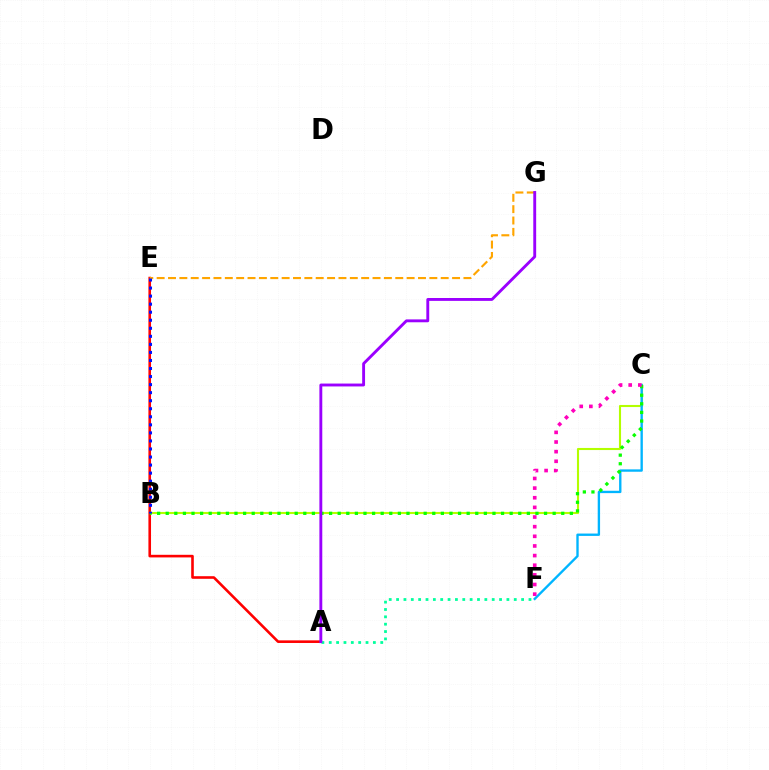{('B', 'C'): [{'color': '#b3ff00', 'line_style': 'solid', 'thickness': 1.51}, {'color': '#08ff00', 'line_style': 'dotted', 'thickness': 2.34}], ('A', 'E'): [{'color': '#ff0000', 'line_style': 'solid', 'thickness': 1.88}], ('C', 'F'): [{'color': '#00b5ff', 'line_style': 'solid', 'thickness': 1.7}, {'color': '#ff00bd', 'line_style': 'dotted', 'thickness': 2.62}], ('E', 'G'): [{'color': '#ffa500', 'line_style': 'dashed', 'thickness': 1.54}], ('B', 'E'): [{'color': '#0010ff', 'line_style': 'dotted', 'thickness': 2.19}], ('A', 'F'): [{'color': '#00ff9d', 'line_style': 'dotted', 'thickness': 2.0}], ('A', 'G'): [{'color': '#9b00ff', 'line_style': 'solid', 'thickness': 2.07}]}